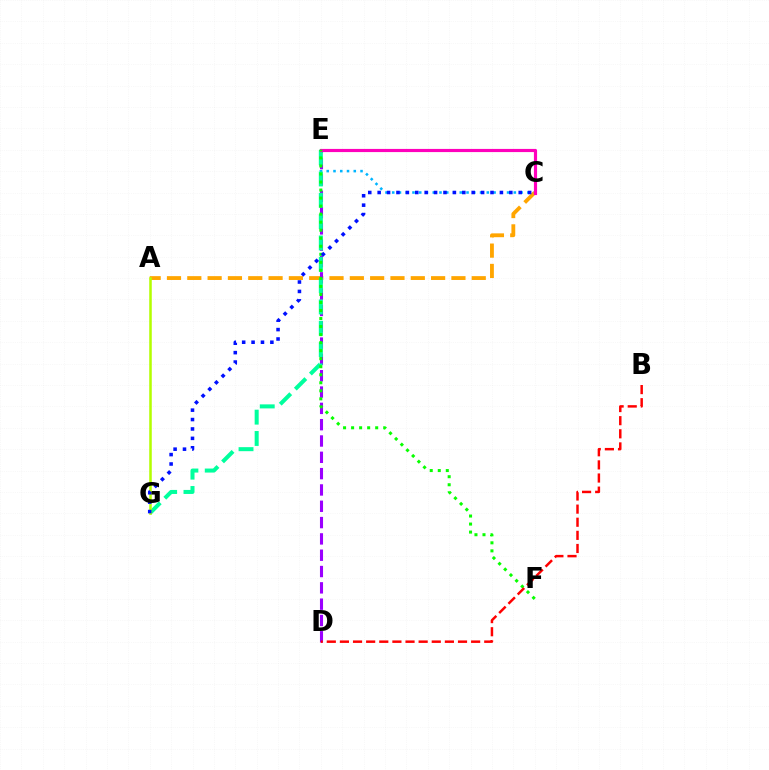{('A', 'C'): [{'color': '#ffa500', 'line_style': 'dashed', 'thickness': 2.76}], ('D', 'E'): [{'color': '#9b00ff', 'line_style': 'dashed', 'thickness': 2.22}], ('C', 'E'): [{'color': '#00b5ff', 'line_style': 'dotted', 'thickness': 1.84}, {'color': '#ff00bd', 'line_style': 'solid', 'thickness': 2.28}], ('E', 'G'): [{'color': '#00ff9d', 'line_style': 'dashed', 'thickness': 2.9}], ('A', 'G'): [{'color': '#b3ff00', 'line_style': 'solid', 'thickness': 1.83}], ('E', 'F'): [{'color': '#08ff00', 'line_style': 'dotted', 'thickness': 2.18}], ('C', 'G'): [{'color': '#0010ff', 'line_style': 'dotted', 'thickness': 2.56}], ('B', 'D'): [{'color': '#ff0000', 'line_style': 'dashed', 'thickness': 1.78}]}